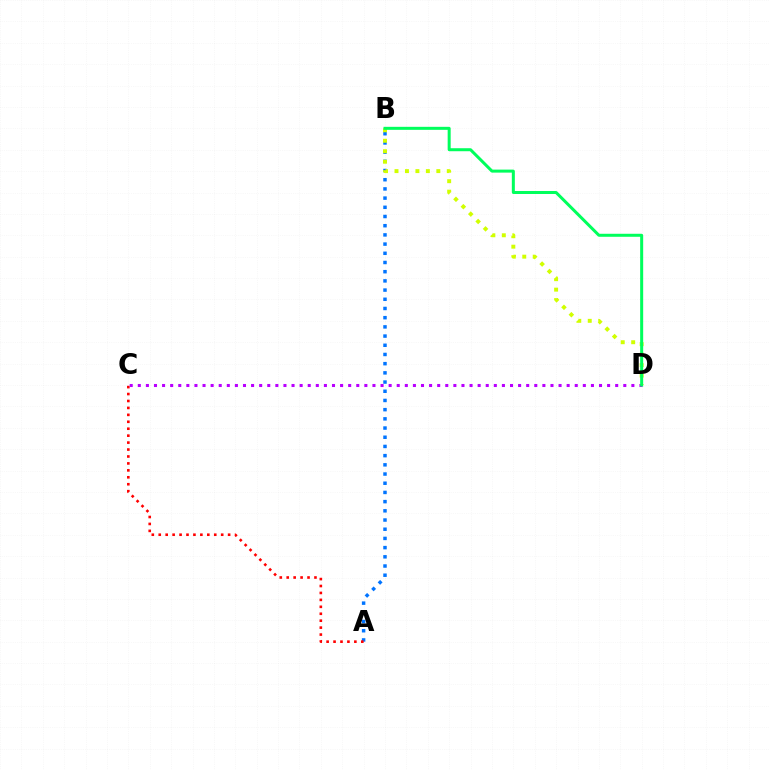{('A', 'B'): [{'color': '#0074ff', 'line_style': 'dotted', 'thickness': 2.5}], ('B', 'D'): [{'color': '#d1ff00', 'line_style': 'dotted', 'thickness': 2.84}, {'color': '#00ff5c', 'line_style': 'solid', 'thickness': 2.17}], ('A', 'C'): [{'color': '#ff0000', 'line_style': 'dotted', 'thickness': 1.88}], ('C', 'D'): [{'color': '#b900ff', 'line_style': 'dotted', 'thickness': 2.2}]}